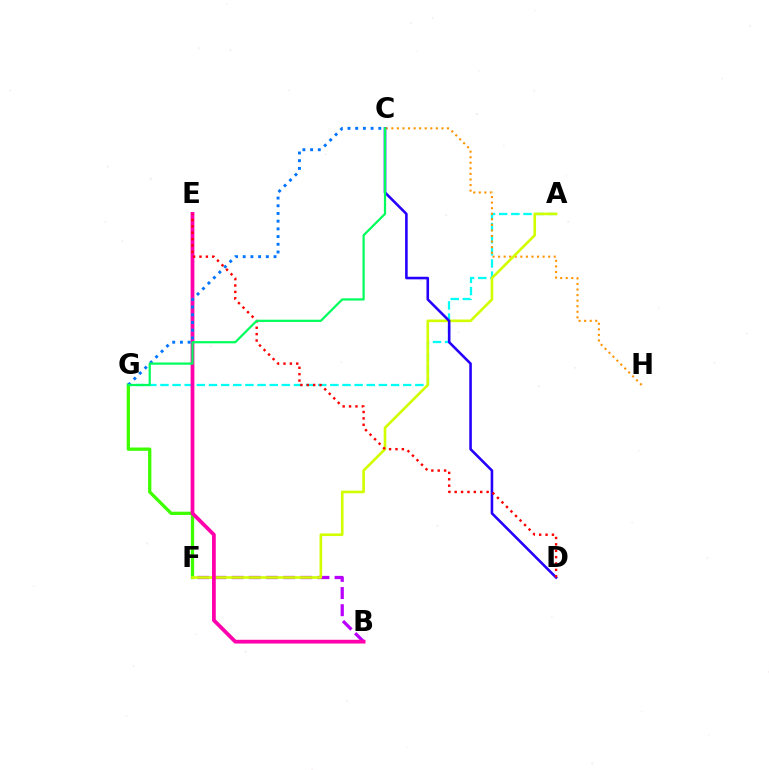{('A', 'G'): [{'color': '#00fff6', 'line_style': 'dashed', 'thickness': 1.65}], ('F', 'G'): [{'color': '#3dff00', 'line_style': 'solid', 'thickness': 2.37}], ('B', 'F'): [{'color': '#b900ff', 'line_style': 'dashed', 'thickness': 2.33}], ('C', 'H'): [{'color': '#ff9400', 'line_style': 'dotted', 'thickness': 1.51}], ('A', 'F'): [{'color': '#d1ff00', 'line_style': 'solid', 'thickness': 1.9}], ('B', 'E'): [{'color': '#ff00ac', 'line_style': 'solid', 'thickness': 2.71}], ('C', 'G'): [{'color': '#0074ff', 'line_style': 'dotted', 'thickness': 2.09}, {'color': '#00ff5c', 'line_style': 'solid', 'thickness': 1.6}], ('C', 'D'): [{'color': '#2500ff', 'line_style': 'solid', 'thickness': 1.86}], ('D', 'E'): [{'color': '#ff0000', 'line_style': 'dotted', 'thickness': 1.74}]}